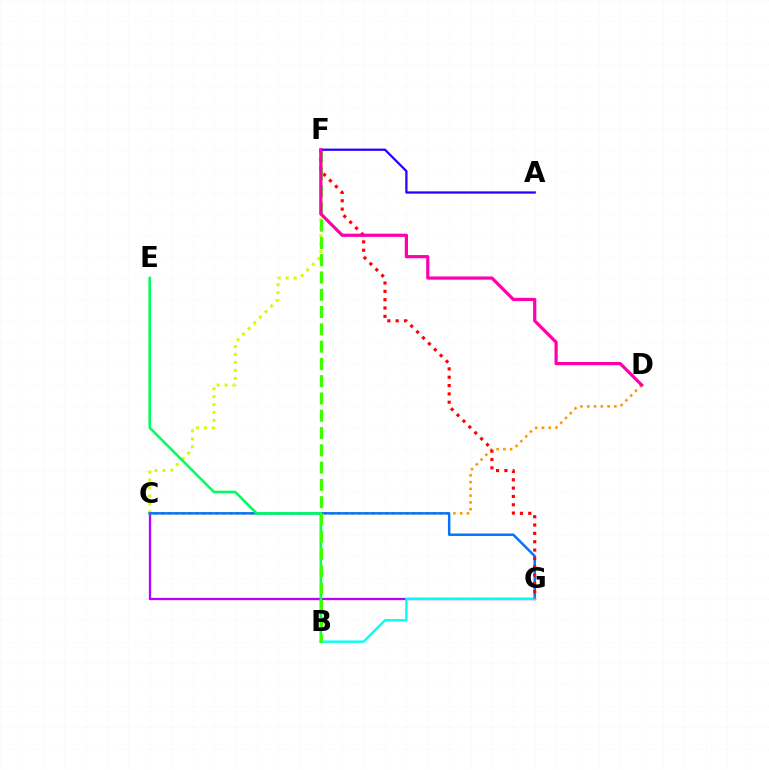{('C', 'G'): [{'color': '#b900ff', 'line_style': 'solid', 'thickness': 1.65}, {'color': '#0074ff', 'line_style': 'solid', 'thickness': 1.78}], ('C', 'D'): [{'color': '#ff9400', 'line_style': 'dotted', 'thickness': 1.84}], ('C', 'F'): [{'color': '#d1ff00', 'line_style': 'dotted', 'thickness': 2.16}], ('B', 'G'): [{'color': '#00fff6', 'line_style': 'solid', 'thickness': 1.7}], ('B', 'E'): [{'color': '#00ff5c', 'line_style': 'solid', 'thickness': 1.85}], ('F', 'G'): [{'color': '#ff0000', 'line_style': 'dotted', 'thickness': 2.26}], ('B', 'F'): [{'color': '#3dff00', 'line_style': 'dashed', 'thickness': 2.35}], ('A', 'F'): [{'color': '#2500ff', 'line_style': 'solid', 'thickness': 1.61}], ('D', 'F'): [{'color': '#ff00ac', 'line_style': 'solid', 'thickness': 2.3}]}